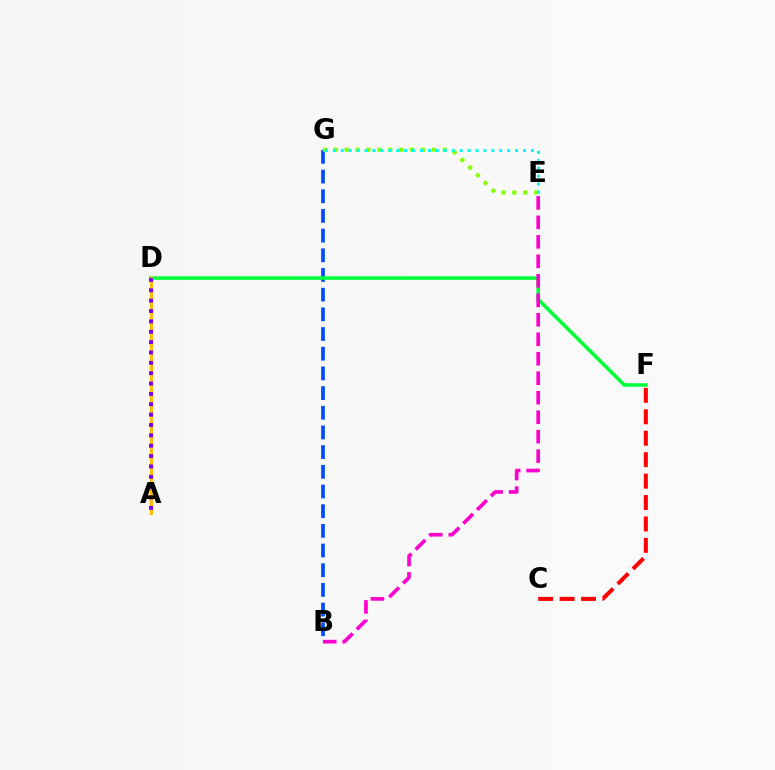{('B', 'G'): [{'color': '#004bff', 'line_style': 'dashed', 'thickness': 2.67}], ('E', 'G'): [{'color': '#84ff00', 'line_style': 'dotted', 'thickness': 2.96}, {'color': '#00fff6', 'line_style': 'dotted', 'thickness': 2.15}], ('D', 'F'): [{'color': '#00ff39', 'line_style': 'solid', 'thickness': 2.58}], ('A', 'D'): [{'color': '#ffbd00', 'line_style': 'solid', 'thickness': 2.36}, {'color': '#7200ff', 'line_style': 'dotted', 'thickness': 2.81}], ('C', 'F'): [{'color': '#ff0000', 'line_style': 'dashed', 'thickness': 2.91}], ('B', 'E'): [{'color': '#ff00cf', 'line_style': 'dashed', 'thickness': 2.65}]}